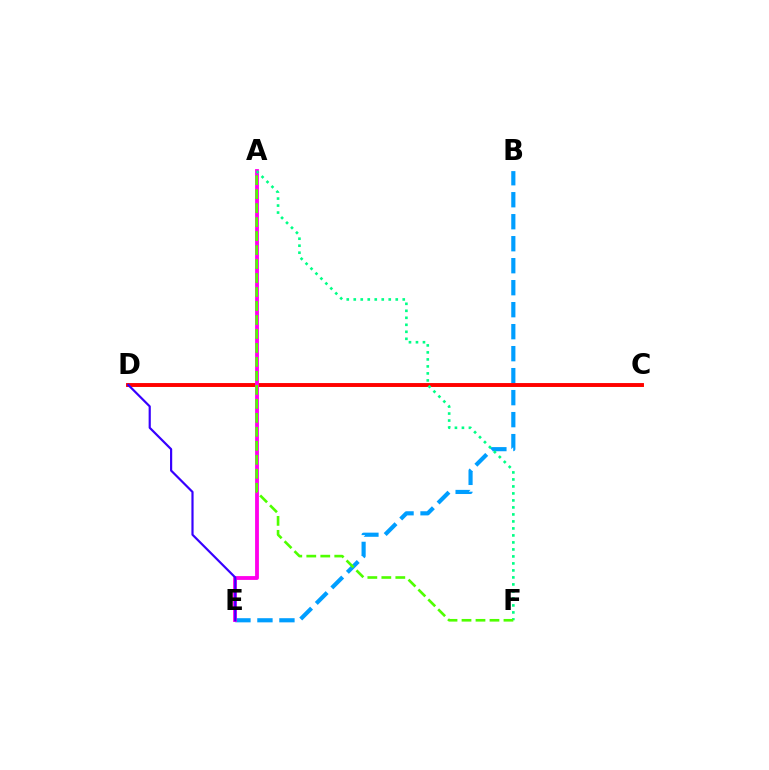{('B', 'E'): [{'color': '#009eff', 'line_style': 'dashed', 'thickness': 2.99}], ('C', 'D'): [{'color': '#ffd500', 'line_style': 'solid', 'thickness': 2.06}, {'color': '#ff0000', 'line_style': 'solid', 'thickness': 2.79}], ('A', 'E'): [{'color': '#ff00ed', 'line_style': 'solid', 'thickness': 2.75}], ('A', 'F'): [{'color': '#00ff86', 'line_style': 'dotted', 'thickness': 1.9}, {'color': '#4fff00', 'line_style': 'dashed', 'thickness': 1.9}], ('D', 'E'): [{'color': '#3700ff', 'line_style': 'solid', 'thickness': 1.57}]}